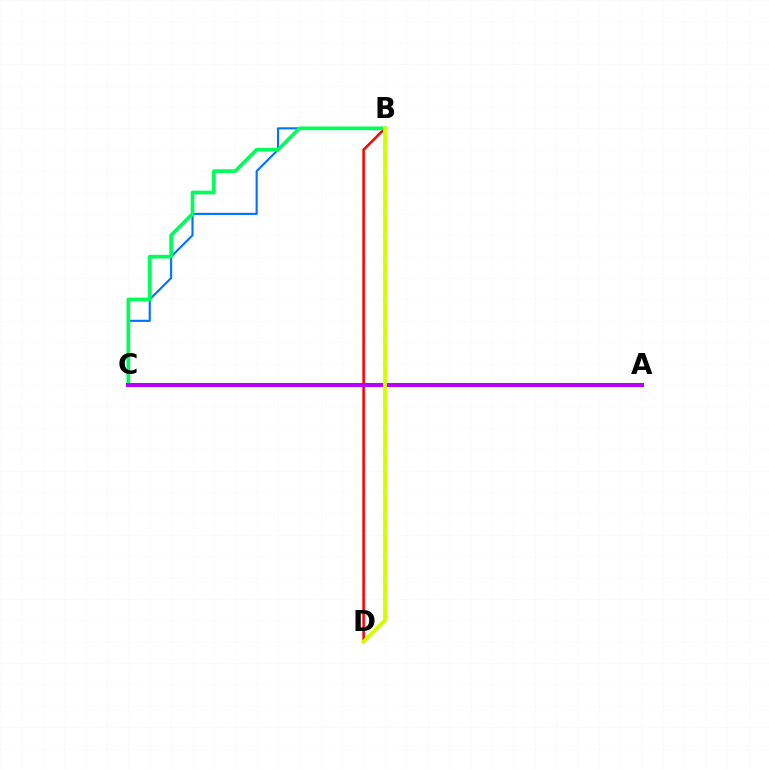{('B', 'D'): [{'color': '#ff0000', 'line_style': 'solid', 'thickness': 1.83}, {'color': '#d1ff00', 'line_style': 'solid', 'thickness': 2.74}], ('B', 'C'): [{'color': '#0074ff', 'line_style': 'solid', 'thickness': 1.54}, {'color': '#00ff5c', 'line_style': 'solid', 'thickness': 2.66}], ('A', 'C'): [{'color': '#b900ff', 'line_style': 'solid', 'thickness': 2.9}]}